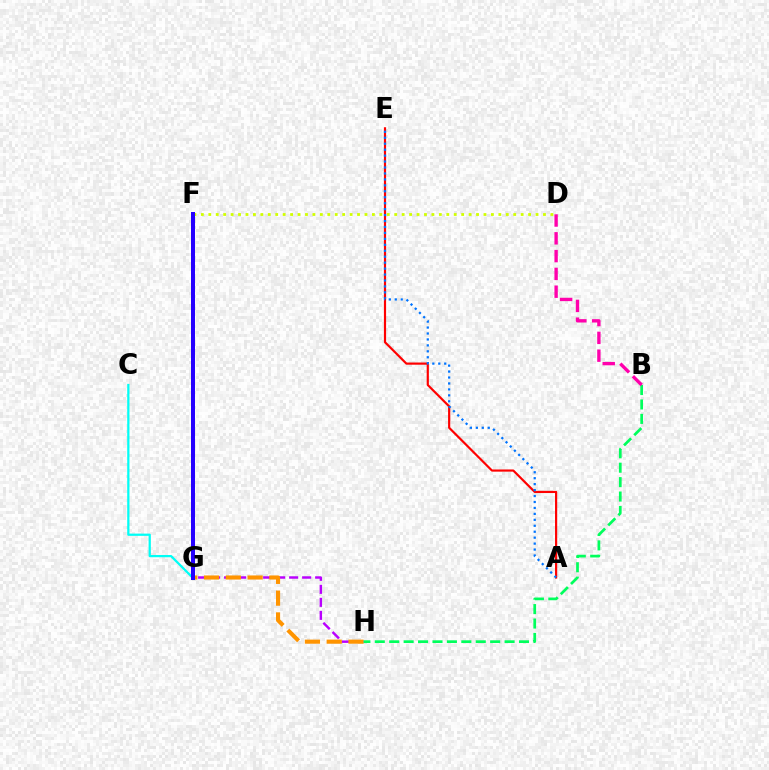{('F', 'G'): [{'color': '#3dff00', 'line_style': 'dashed', 'thickness': 1.98}, {'color': '#2500ff', 'line_style': 'solid', 'thickness': 2.88}], ('D', 'F'): [{'color': '#d1ff00', 'line_style': 'dotted', 'thickness': 2.02}], ('C', 'G'): [{'color': '#00fff6', 'line_style': 'solid', 'thickness': 1.61}], ('G', 'H'): [{'color': '#b900ff', 'line_style': 'dashed', 'thickness': 1.77}, {'color': '#ff9400', 'line_style': 'dashed', 'thickness': 2.96}], ('A', 'E'): [{'color': '#ff0000', 'line_style': 'solid', 'thickness': 1.57}, {'color': '#0074ff', 'line_style': 'dotted', 'thickness': 1.62}], ('B', 'H'): [{'color': '#00ff5c', 'line_style': 'dashed', 'thickness': 1.96}], ('B', 'D'): [{'color': '#ff00ac', 'line_style': 'dashed', 'thickness': 2.42}]}